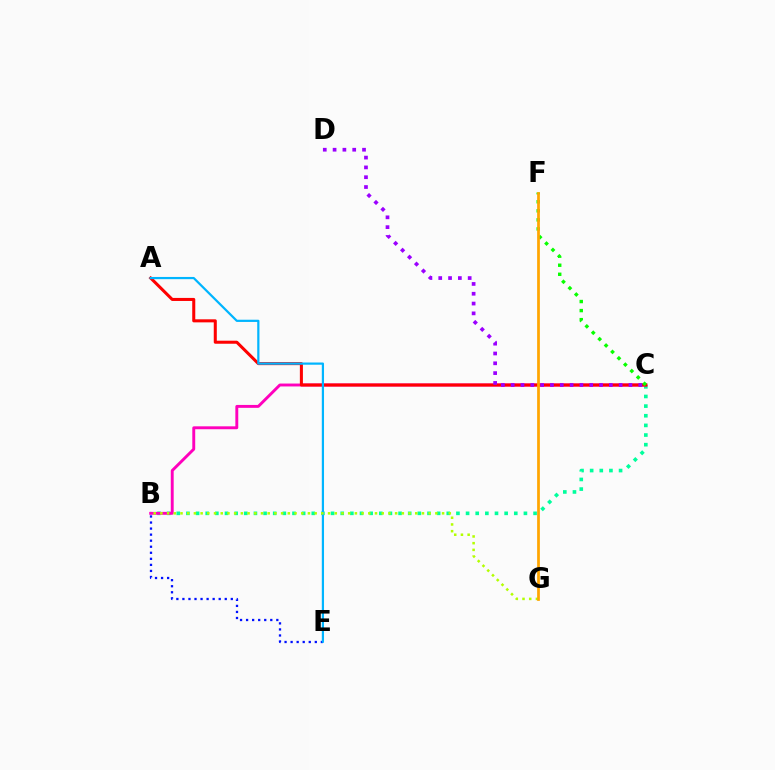{('B', 'C'): [{'color': '#00ff9d', 'line_style': 'dotted', 'thickness': 2.62}, {'color': '#ff00bd', 'line_style': 'solid', 'thickness': 2.09}], ('B', 'E'): [{'color': '#0010ff', 'line_style': 'dotted', 'thickness': 1.64}], ('A', 'C'): [{'color': '#ff0000', 'line_style': 'solid', 'thickness': 2.19}], ('A', 'E'): [{'color': '#00b5ff', 'line_style': 'solid', 'thickness': 1.6}], ('C', 'F'): [{'color': '#08ff00', 'line_style': 'dotted', 'thickness': 2.46}], ('B', 'G'): [{'color': '#b3ff00', 'line_style': 'dotted', 'thickness': 1.82}], ('C', 'D'): [{'color': '#9b00ff', 'line_style': 'dotted', 'thickness': 2.67}], ('F', 'G'): [{'color': '#ffa500', 'line_style': 'solid', 'thickness': 1.97}]}